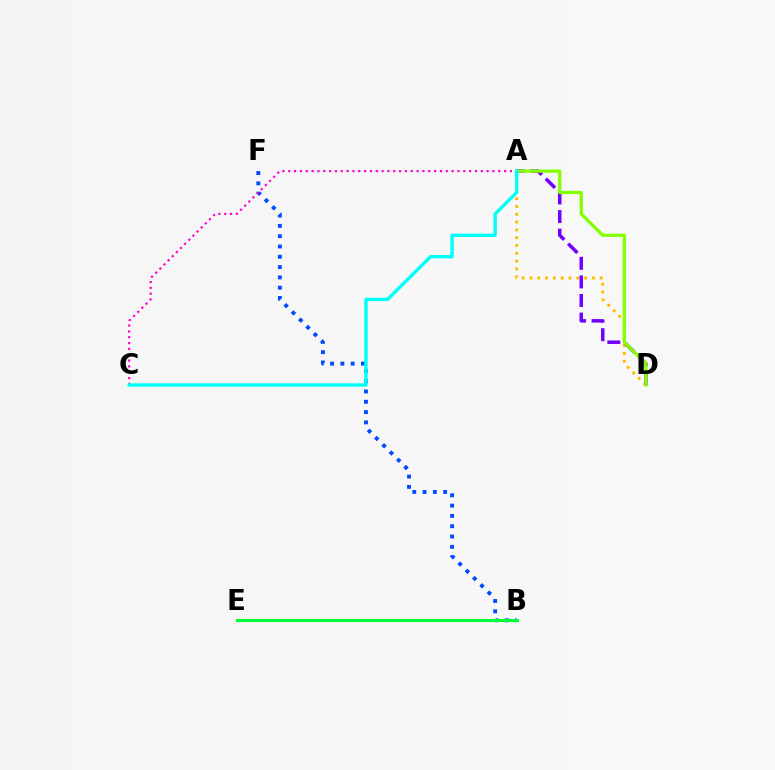{('A', 'D'): [{'color': '#ffbd00', 'line_style': 'dotted', 'thickness': 2.12}, {'color': '#7200ff', 'line_style': 'dashed', 'thickness': 2.52}, {'color': '#84ff00', 'line_style': 'solid', 'thickness': 2.36}], ('B', 'F'): [{'color': '#004bff', 'line_style': 'dotted', 'thickness': 2.8}], ('B', 'E'): [{'color': '#ff0000', 'line_style': 'dotted', 'thickness': 1.85}, {'color': '#00ff39', 'line_style': 'solid', 'thickness': 2.23}], ('A', 'C'): [{'color': '#ff00cf', 'line_style': 'dotted', 'thickness': 1.58}, {'color': '#00fff6', 'line_style': 'solid', 'thickness': 2.44}]}